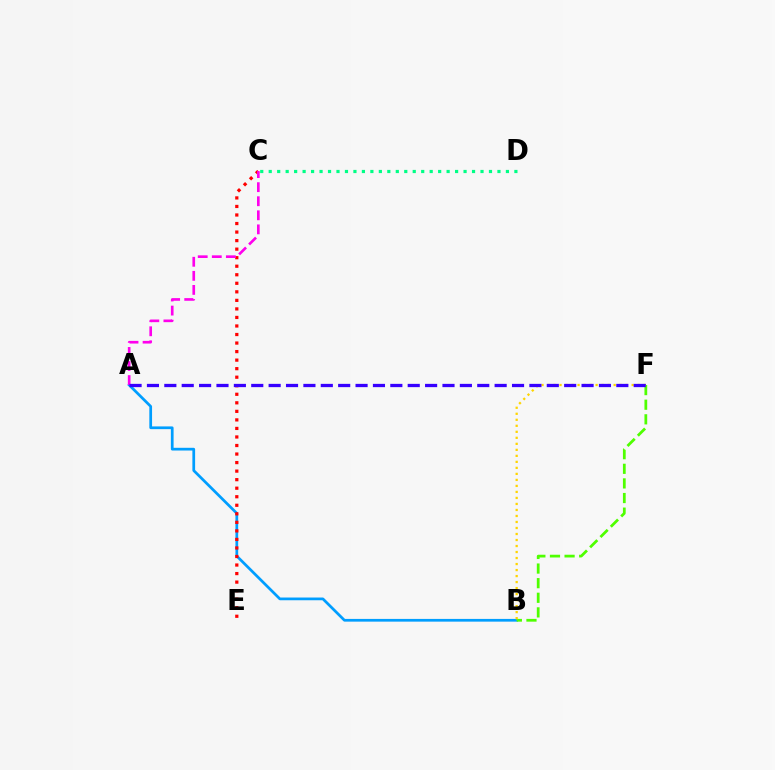{('A', 'B'): [{'color': '#009eff', 'line_style': 'solid', 'thickness': 1.96}], ('C', 'E'): [{'color': '#ff0000', 'line_style': 'dotted', 'thickness': 2.32}], ('B', 'F'): [{'color': '#4fff00', 'line_style': 'dashed', 'thickness': 1.98}, {'color': '#ffd500', 'line_style': 'dotted', 'thickness': 1.63}], ('A', 'C'): [{'color': '#ff00ed', 'line_style': 'dashed', 'thickness': 1.91}], ('C', 'D'): [{'color': '#00ff86', 'line_style': 'dotted', 'thickness': 2.3}], ('A', 'F'): [{'color': '#3700ff', 'line_style': 'dashed', 'thickness': 2.36}]}